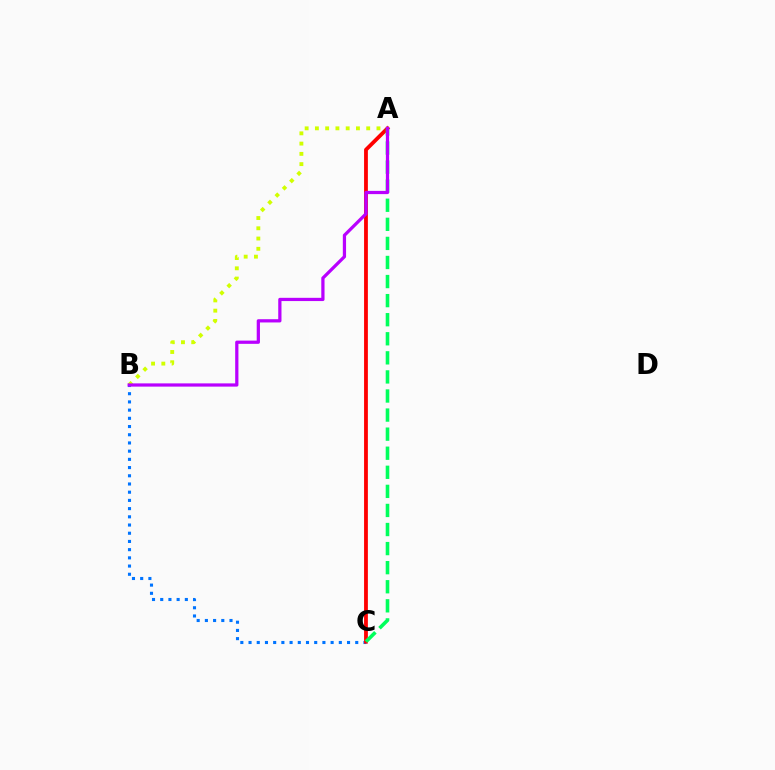{('B', 'C'): [{'color': '#0074ff', 'line_style': 'dotted', 'thickness': 2.23}], ('A', 'C'): [{'color': '#ff0000', 'line_style': 'solid', 'thickness': 2.74}, {'color': '#00ff5c', 'line_style': 'dashed', 'thickness': 2.59}], ('A', 'B'): [{'color': '#d1ff00', 'line_style': 'dotted', 'thickness': 2.79}, {'color': '#b900ff', 'line_style': 'solid', 'thickness': 2.33}]}